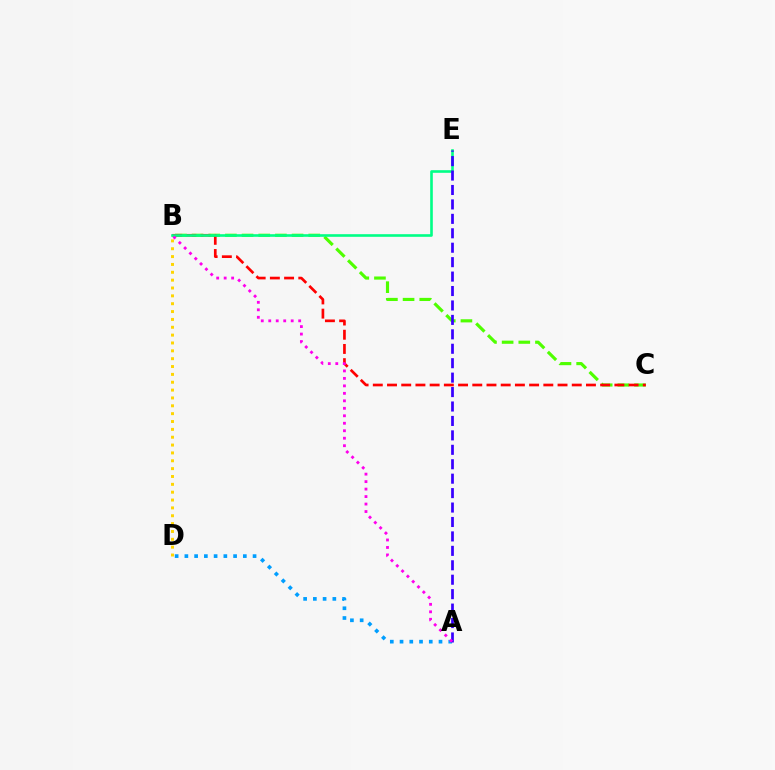{('B', 'C'): [{'color': '#4fff00', 'line_style': 'dashed', 'thickness': 2.26}, {'color': '#ff0000', 'line_style': 'dashed', 'thickness': 1.93}], ('A', 'D'): [{'color': '#009eff', 'line_style': 'dotted', 'thickness': 2.65}], ('B', 'E'): [{'color': '#00ff86', 'line_style': 'solid', 'thickness': 1.89}], ('B', 'D'): [{'color': '#ffd500', 'line_style': 'dotted', 'thickness': 2.13}], ('A', 'E'): [{'color': '#3700ff', 'line_style': 'dashed', 'thickness': 1.96}], ('A', 'B'): [{'color': '#ff00ed', 'line_style': 'dotted', 'thickness': 2.03}]}